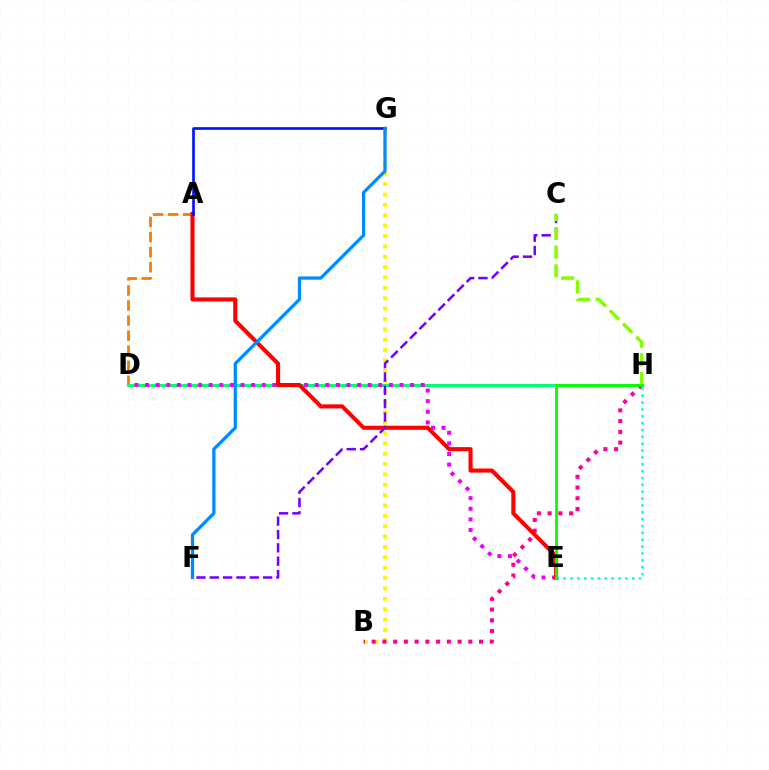{('A', 'D'): [{'color': '#ff7c00', 'line_style': 'dashed', 'thickness': 2.05}], ('E', 'H'): [{'color': '#00fff6', 'line_style': 'dotted', 'thickness': 1.86}, {'color': '#08ff00', 'line_style': 'solid', 'thickness': 2.01}], ('D', 'H'): [{'color': '#00ff74', 'line_style': 'solid', 'thickness': 2.19}], ('B', 'G'): [{'color': '#fcf500', 'line_style': 'dotted', 'thickness': 2.82}], ('D', 'E'): [{'color': '#ee00ff', 'line_style': 'dotted', 'thickness': 2.88}], ('B', 'H'): [{'color': '#ff0094', 'line_style': 'dotted', 'thickness': 2.92}], ('A', 'E'): [{'color': '#ff0000', 'line_style': 'solid', 'thickness': 2.93}], ('C', 'F'): [{'color': '#7200ff', 'line_style': 'dashed', 'thickness': 1.81}], ('A', 'G'): [{'color': '#0010ff', 'line_style': 'solid', 'thickness': 1.9}], ('C', 'H'): [{'color': '#84ff00', 'line_style': 'dashed', 'thickness': 2.54}], ('F', 'G'): [{'color': '#008cff', 'line_style': 'solid', 'thickness': 2.34}]}